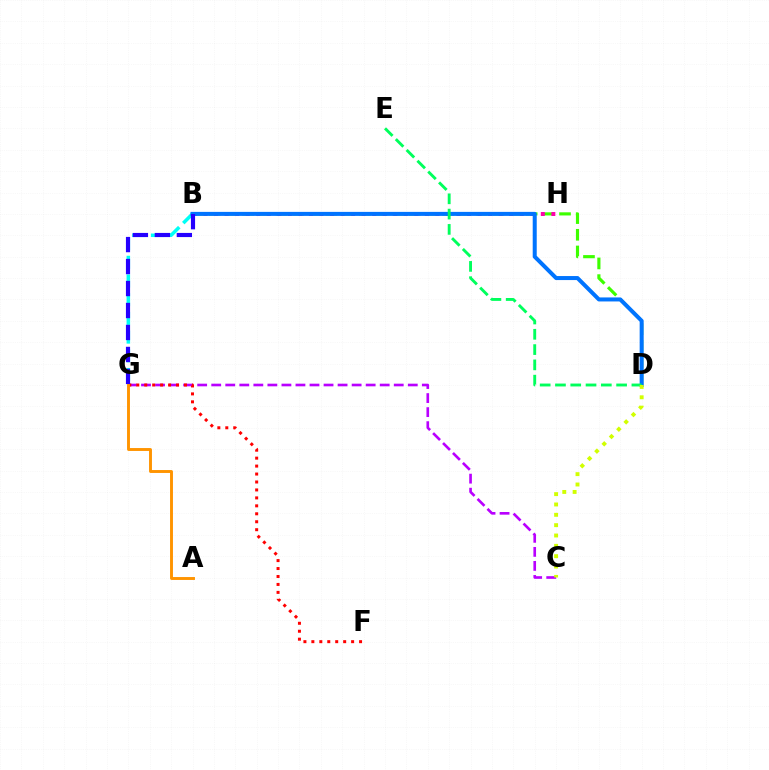{('C', 'G'): [{'color': '#b900ff', 'line_style': 'dashed', 'thickness': 1.91}], ('F', 'G'): [{'color': '#ff0000', 'line_style': 'dotted', 'thickness': 2.16}], ('B', 'G'): [{'color': '#00fff6', 'line_style': 'dashed', 'thickness': 2.54}, {'color': '#2500ff', 'line_style': 'dashed', 'thickness': 2.99}], ('B', 'D'): [{'color': '#3dff00', 'line_style': 'dashed', 'thickness': 2.27}, {'color': '#0074ff', 'line_style': 'solid', 'thickness': 2.89}], ('B', 'H'): [{'color': '#ff00ac', 'line_style': 'dotted', 'thickness': 2.86}], ('D', 'E'): [{'color': '#00ff5c', 'line_style': 'dashed', 'thickness': 2.08}], ('A', 'G'): [{'color': '#ff9400', 'line_style': 'solid', 'thickness': 2.09}], ('C', 'D'): [{'color': '#d1ff00', 'line_style': 'dotted', 'thickness': 2.81}]}